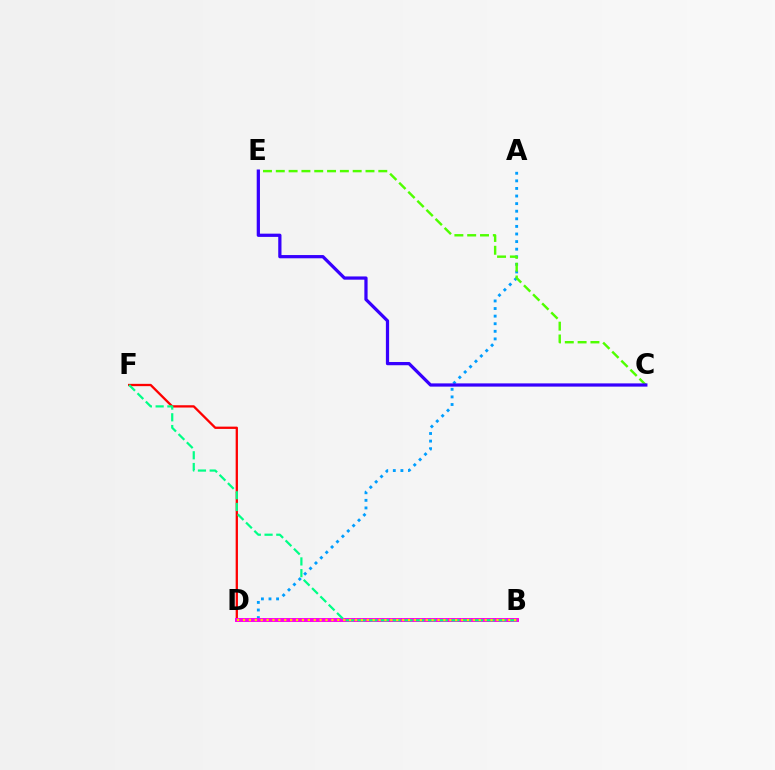{('D', 'F'): [{'color': '#ff0000', 'line_style': 'solid', 'thickness': 1.66}], ('A', 'D'): [{'color': '#009eff', 'line_style': 'dotted', 'thickness': 2.06}], ('B', 'D'): [{'color': '#ff00ed', 'line_style': 'solid', 'thickness': 2.85}, {'color': '#ffd500', 'line_style': 'dotted', 'thickness': 1.6}], ('C', 'E'): [{'color': '#4fff00', 'line_style': 'dashed', 'thickness': 1.74}, {'color': '#3700ff', 'line_style': 'solid', 'thickness': 2.33}], ('B', 'F'): [{'color': '#00ff86', 'line_style': 'dashed', 'thickness': 1.59}]}